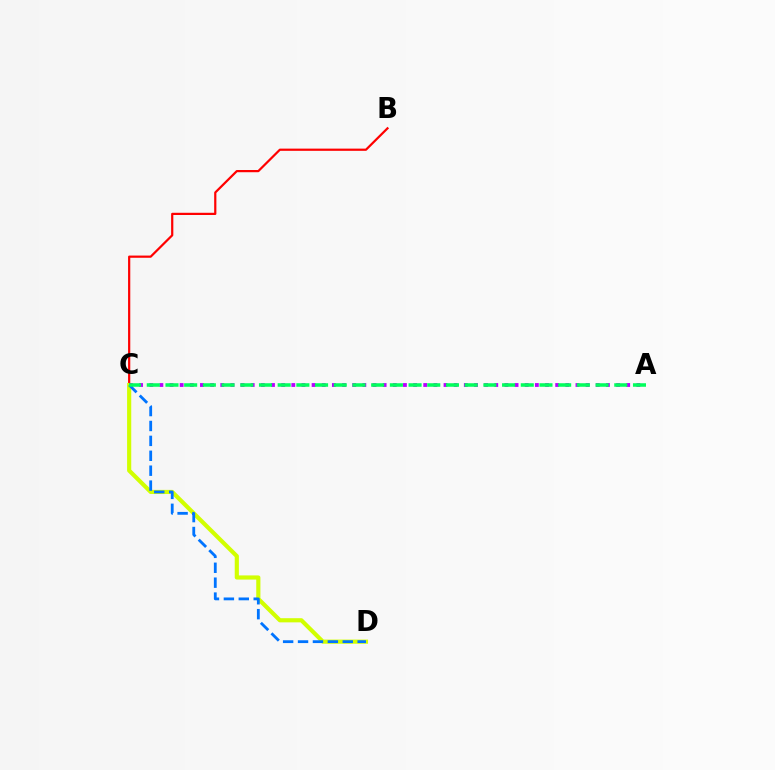{('B', 'C'): [{'color': '#ff0000', 'line_style': 'solid', 'thickness': 1.59}], ('C', 'D'): [{'color': '#d1ff00', 'line_style': 'solid', 'thickness': 2.99}, {'color': '#0074ff', 'line_style': 'dashed', 'thickness': 2.03}], ('A', 'C'): [{'color': '#b900ff', 'line_style': 'dotted', 'thickness': 2.76}, {'color': '#00ff5c', 'line_style': 'dashed', 'thickness': 2.54}]}